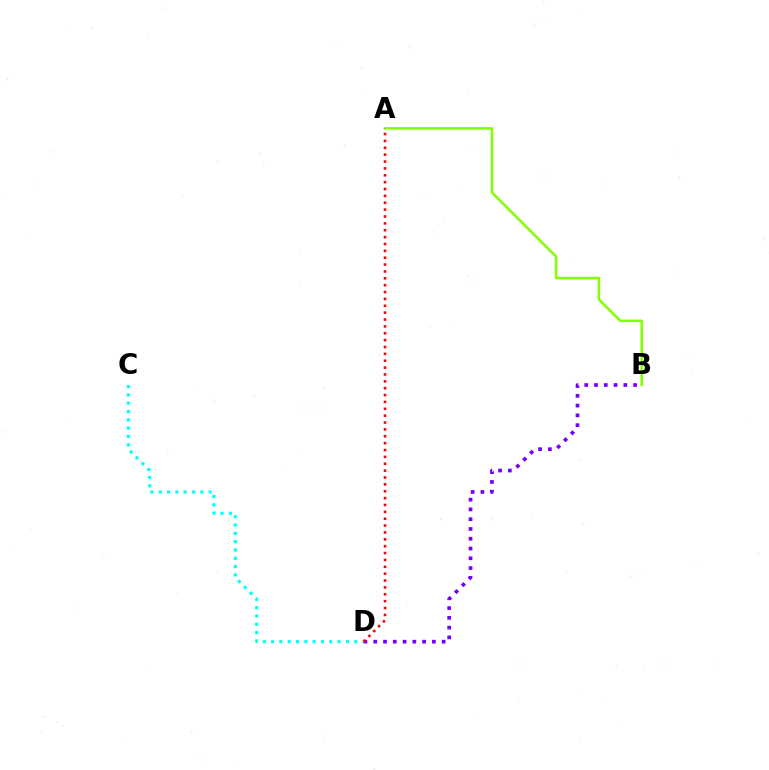{('C', 'D'): [{'color': '#00fff6', 'line_style': 'dotted', 'thickness': 2.26}], ('A', 'B'): [{'color': '#84ff00', 'line_style': 'solid', 'thickness': 1.83}], ('B', 'D'): [{'color': '#7200ff', 'line_style': 'dotted', 'thickness': 2.66}], ('A', 'D'): [{'color': '#ff0000', 'line_style': 'dotted', 'thickness': 1.87}]}